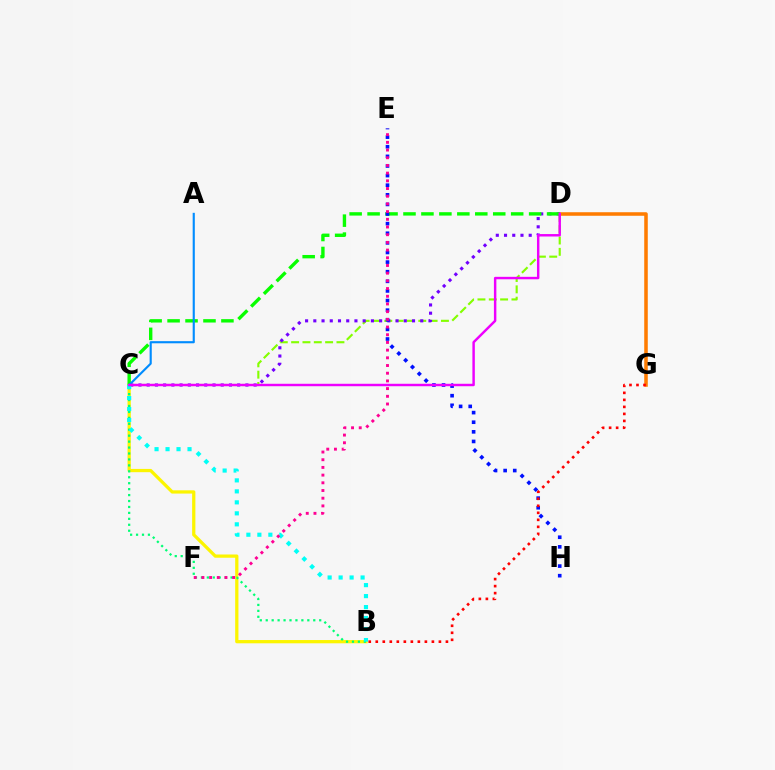{('D', 'G'): [{'color': '#ff7c00', 'line_style': 'solid', 'thickness': 2.55}], ('B', 'C'): [{'color': '#fcf500', 'line_style': 'solid', 'thickness': 2.35}, {'color': '#00ff74', 'line_style': 'dotted', 'thickness': 1.61}, {'color': '#00fff6', 'line_style': 'dotted', 'thickness': 2.99}], ('C', 'D'): [{'color': '#84ff00', 'line_style': 'dashed', 'thickness': 1.54}, {'color': '#7200ff', 'line_style': 'dotted', 'thickness': 2.23}, {'color': '#08ff00', 'line_style': 'dashed', 'thickness': 2.44}, {'color': '#ee00ff', 'line_style': 'solid', 'thickness': 1.76}], ('E', 'H'): [{'color': '#0010ff', 'line_style': 'dotted', 'thickness': 2.61}], ('B', 'G'): [{'color': '#ff0000', 'line_style': 'dotted', 'thickness': 1.91}], ('A', 'C'): [{'color': '#008cff', 'line_style': 'solid', 'thickness': 1.54}], ('E', 'F'): [{'color': '#ff0094', 'line_style': 'dotted', 'thickness': 2.09}]}